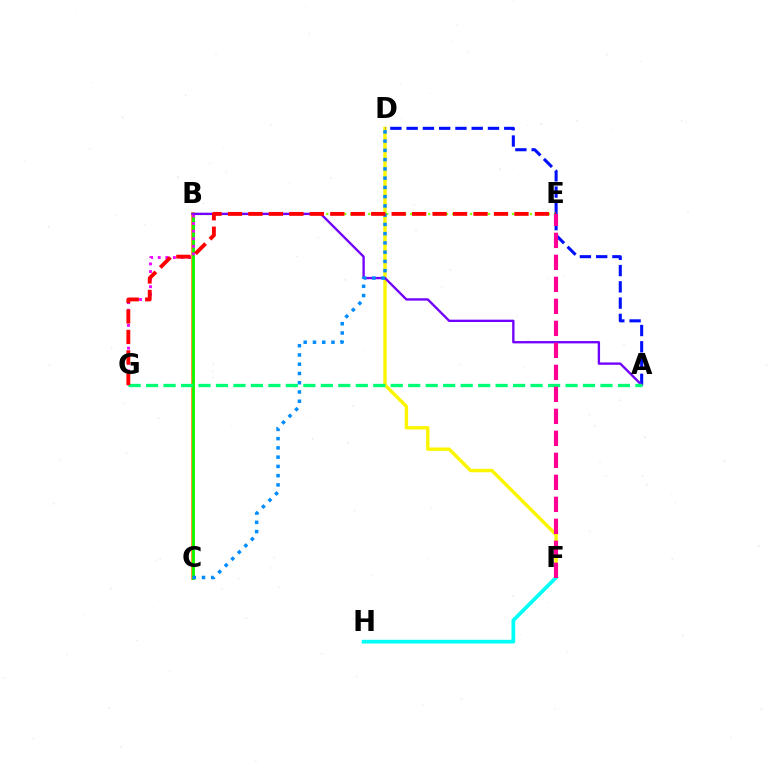{('D', 'F'): [{'color': '#fcf500', 'line_style': 'solid', 'thickness': 2.45}], ('B', 'C'): [{'color': '#ff7c00', 'line_style': 'solid', 'thickness': 2.59}, {'color': '#08ff00', 'line_style': 'solid', 'thickness': 2.0}], ('B', 'E'): [{'color': '#84ff00', 'line_style': 'dotted', 'thickness': 1.63}], ('A', 'D'): [{'color': '#0010ff', 'line_style': 'dashed', 'thickness': 2.21}], ('A', 'B'): [{'color': '#7200ff', 'line_style': 'solid', 'thickness': 1.69}], ('F', 'H'): [{'color': '#00fff6', 'line_style': 'solid', 'thickness': 2.67}], ('B', 'G'): [{'color': '#ee00ff', 'line_style': 'dotted', 'thickness': 2.06}], ('C', 'D'): [{'color': '#008cff', 'line_style': 'dotted', 'thickness': 2.51}], ('A', 'G'): [{'color': '#00ff74', 'line_style': 'dashed', 'thickness': 2.37}], ('E', 'G'): [{'color': '#ff0000', 'line_style': 'dashed', 'thickness': 2.78}], ('E', 'F'): [{'color': '#ff0094', 'line_style': 'dashed', 'thickness': 2.99}]}